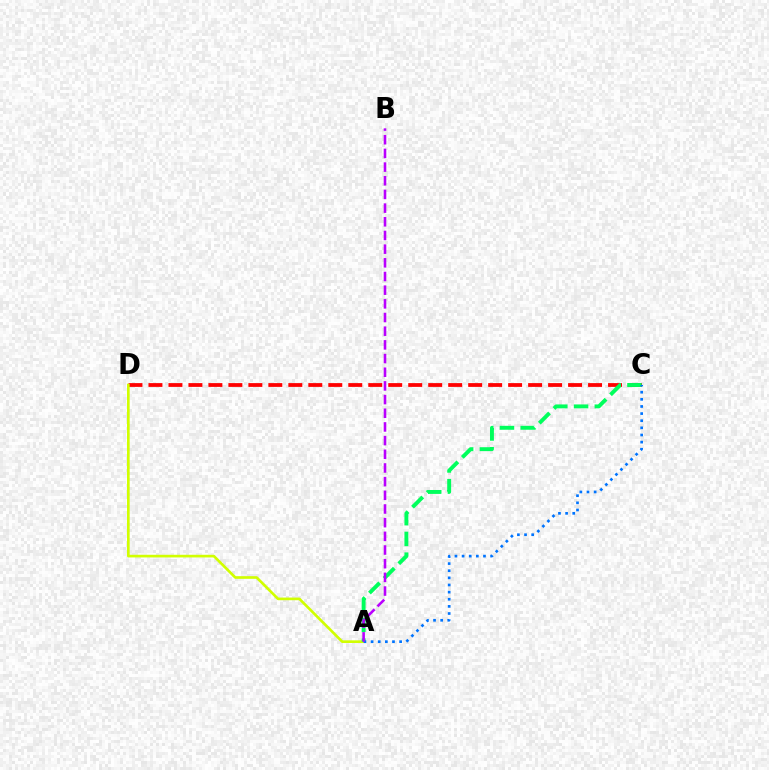{('C', 'D'): [{'color': '#ff0000', 'line_style': 'dashed', 'thickness': 2.71}], ('A', 'D'): [{'color': '#d1ff00', 'line_style': 'solid', 'thickness': 1.91}], ('A', 'C'): [{'color': '#00ff5c', 'line_style': 'dashed', 'thickness': 2.82}, {'color': '#0074ff', 'line_style': 'dotted', 'thickness': 1.94}], ('A', 'B'): [{'color': '#b900ff', 'line_style': 'dashed', 'thickness': 1.86}]}